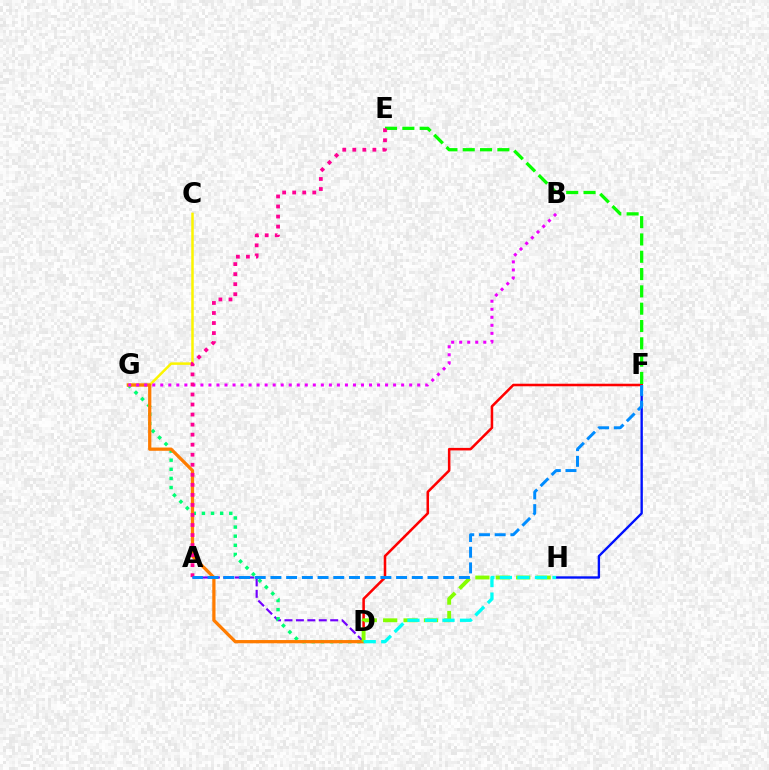{('F', 'H'): [{'color': '#0010ff', 'line_style': 'solid', 'thickness': 1.7}], ('A', 'D'): [{'color': '#7200ff', 'line_style': 'dashed', 'thickness': 1.55}], ('D', 'G'): [{'color': '#00ff74', 'line_style': 'dotted', 'thickness': 2.48}, {'color': '#ff7c00', 'line_style': 'solid', 'thickness': 2.34}], ('D', 'F'): [{'color': '#ff0000', 'line_style': 'solid', 'thickness': 1.83}], ('E', 'F'): [{'color': '#08ff00', 'line_style': 'dashed', 'thickness': 2.35}], ('C', 'G'): [{'color': '#fcf500', 'line_style': 'solid', 'thickness': 1.81}], ('B', 'G'): [{'color': '#ee00ff', 'line_style': 'dotted', 'thickness': 2.18}], ('D', 'H'): [{'color': '#84ff00', 'line_style': 'dashed', 'thickness': 2.77}, {'color': '#00fff6', 'line_style': 'dashed', 'thickness': 2.38}], ('A', 'E'): [{'color': '#ff0094', 'line_style': 'dotted', 'thickness': 2.73}], ('A', 'F'): [{'color': '#008cff', 'line_style': 'dashed', 'thickness': 2.13}]}